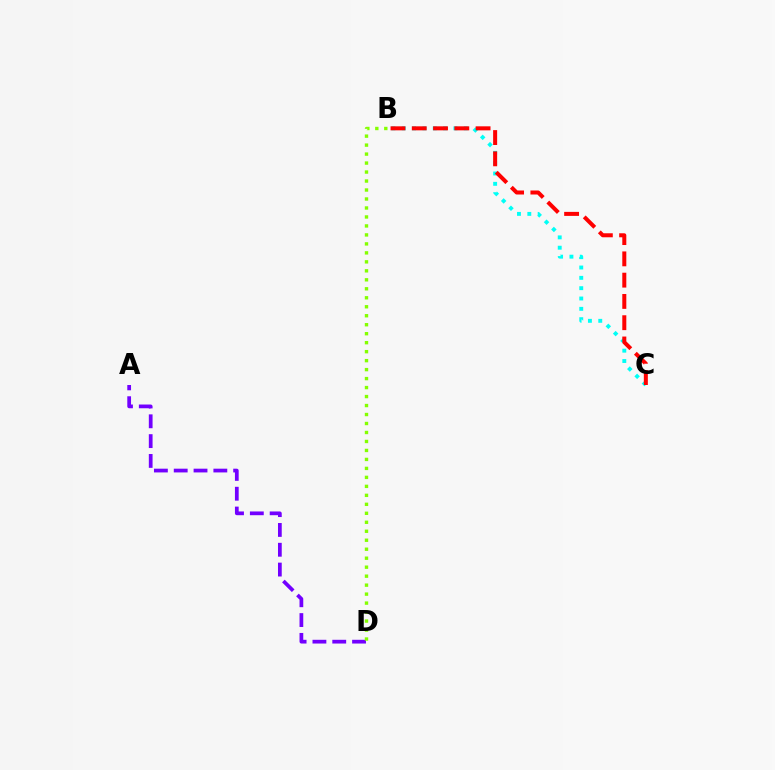{('A', 'D'): [{'color': '#7200ff', 'line_style': 'dashed', 'thickness': 2.69}], ('B', 'C'): [{'color': '#00fff6', 'line_style': 'dotted', 'thickness': 2.81}, {'color': '#ff0000', 'line_style': 'dashed', 'thickness': 2.89}], ('B', 'D'): [{'color': '#84ff00', 'line_style': 'dotted', 'thickness': 2.44}]}